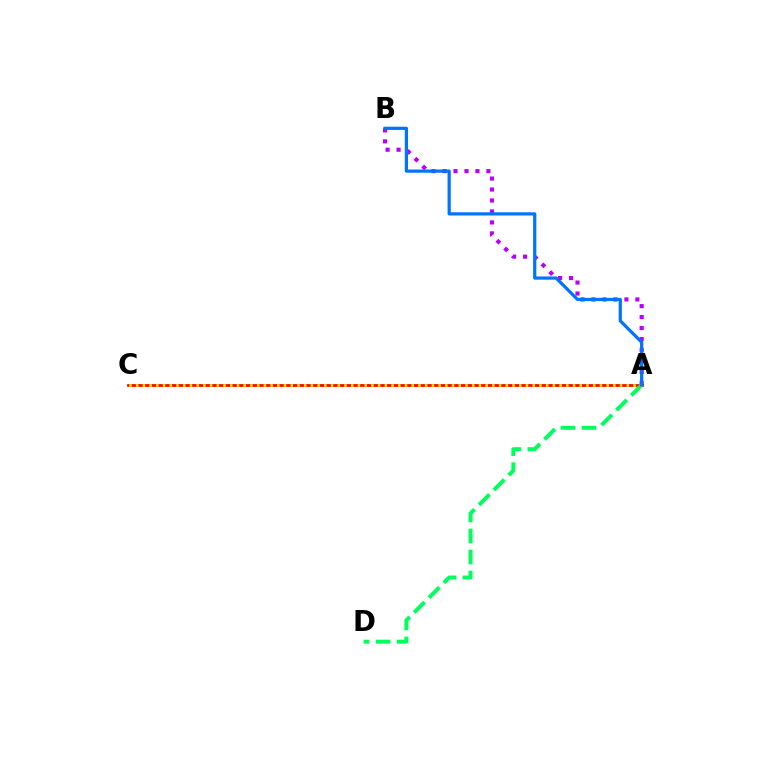{('A', 'B'): [{'color': '#b900ff', 'line_style': 'dotted', 'thickness': 2.98}, {'color': '#0074ff', 'line_style': 'solid', 'thickness': 2.31}], ('A', 'C'): [{'color': '#ff0000', 'line_style': 'solid', 'thickness': 1.98}, {'color': '#d1ff00', 'line_style': 'dotted', 'thickness': 1.83}], ('A', 'D'): [{'color': '#00ff5c', 'line_style': 'dashed', 'thickness': 2.85}]}